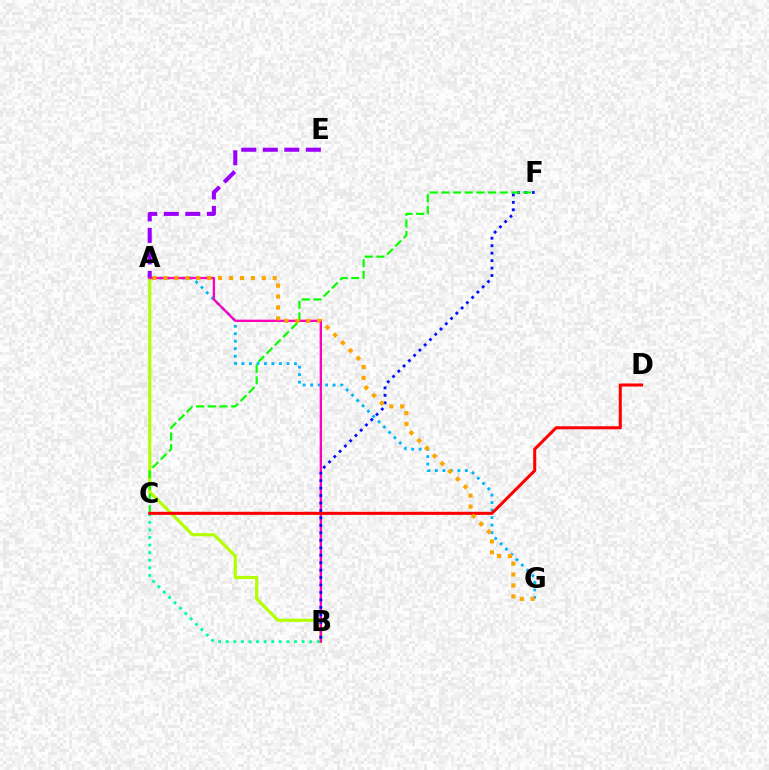{('A', 'B'): [{'color': '#b3ff00', 'line_style': 'solid', 'thickness': 2.27}, {'color': '#ff00bd', 'line_style': 'solid', 'thickness': 1.67}], ('A', 'E'): [{'color': '#9b00ff', 'line_style': 'dashed', 'thickness': 2.92}], ('B', 'C'): [{'color': '#00ff9d', 'line_style': 'dotted', 'thickness': 2.06}], ('A', 'G'): [{'color': '#00b5ff', 'line_style': 'dotted', 'thickness': 2.04}, {'color': '#ffa500', 'line_style': 'dotted', 'thickness': 2.97}], ('B', 'F'): [{'color': '#0010ff', 'line_style': 'dotted', 'thickness': 2.03}], ('C', 'F'): [{'color': '#08ff00', 'line_style': 'dashed', 'thickness': 1.58}], ('C', 'D'): [{'color': '#ff0000', 'line_style': 'solid', 'thickness': 2.2}]}